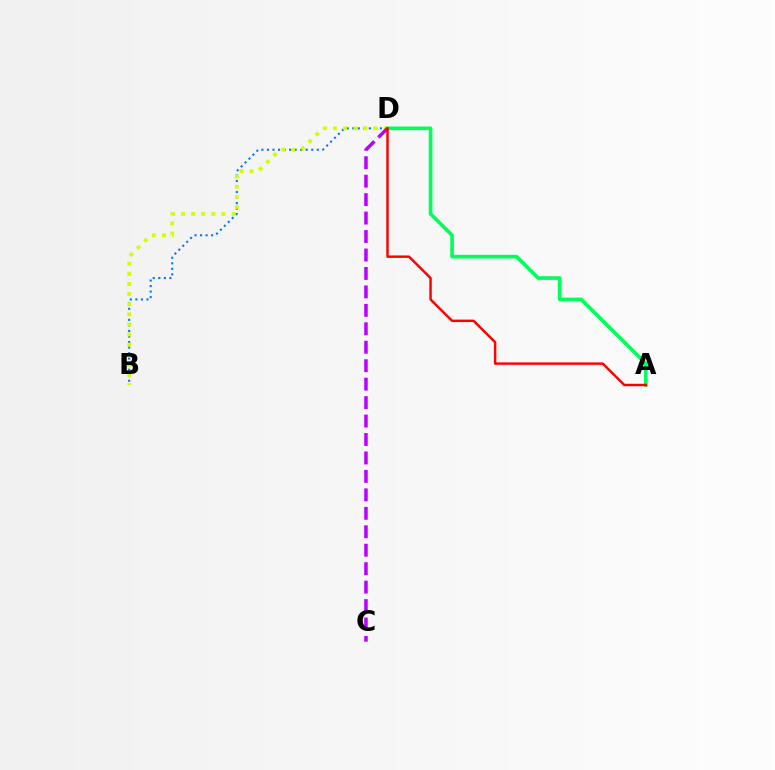{('A', 'D'): [{'color': '#00ff5c', 'line_style': 'solid', 'thickness': 2.63}, {'color': '#ff0000', 'line_style': 'solid', 'thickness': 1.77}], ('B', 'D'): [{'color': '#0074ff', 'line_style': 'dotted', 'thickness': 1.5}, {'color': '#d1ff00', 'line_style': 'dotted', 'thickness': 2.75}], ('C', 'D'): [{'color': '#b900ff', 'line_style': 'dashed', 'thickness': 2.51}]}